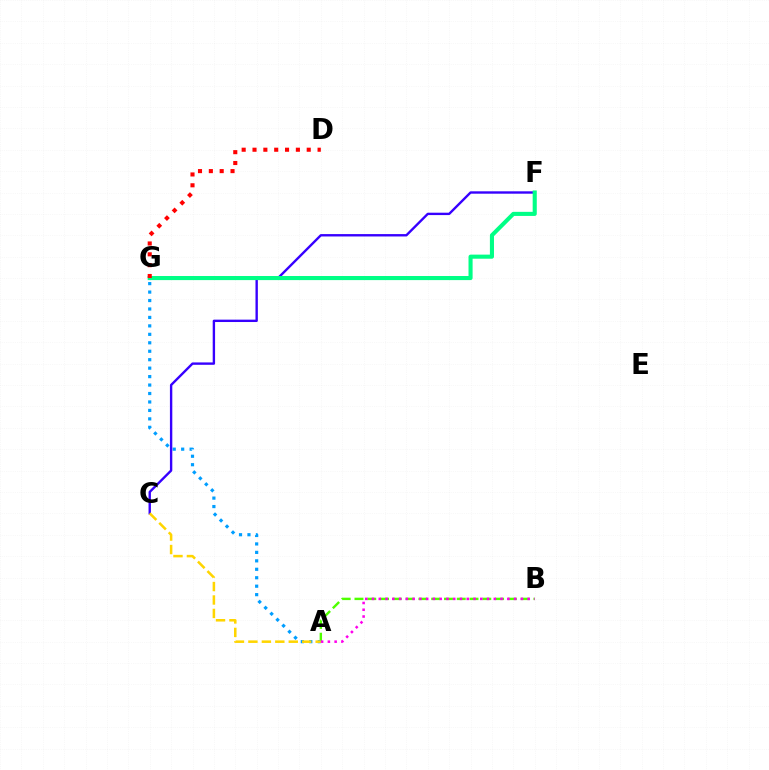{('A', 'B'): [{'color': '#4fff00', 'line_style': 'dashed', 'thickness': 1.74}, {'color': '#ff00ed', 'line_style': 'dotted', 'thickness': 1.84}], ('A', 'G'): [{'color': '#009eff', 'line_style': 'dotted', 'thickness': 2.3}], ('C', 'F'): [{'color': '#3700ff', 'line_style': 'solid', 'thickness': 1.71}], ('F', 'G'): [{'color': '#00ff86', 'line_style': 'solid', 'thickness': 2.95}], ('D', 'G'): [{'color': '#ff0000', 'line_style': 'dotted', 'thickness': 2.95}], ('A', 'C'): [{'color': '#ffd500', 'line_style': 'dashed', 'thickness': 1.83}]}